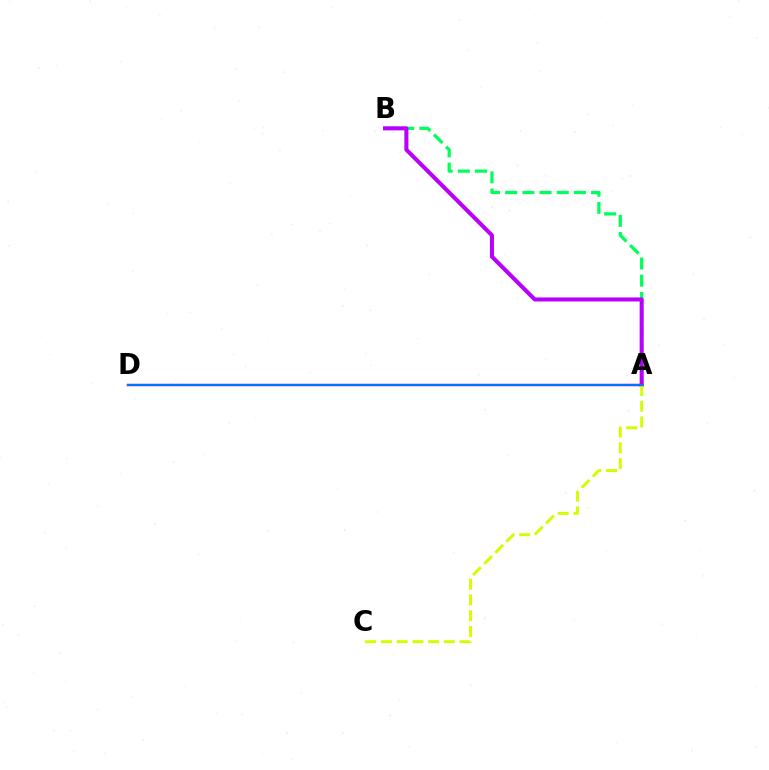{('A', 'B'): [{'color': '#00ff5c', 'line_style': 'dashed', 'thickness': 2.33}, {'color': '#b900ff', 'line_style': 'solid', 'thickness': 2.91}], ('A', 'D'): [{'color': '#ff0000', 'line_style': 'solid', 'thickness': 1.72}, {'color': '#0074ff', 'line_style': 'solid', 'thickness': 1.55}], ('A', 'C'): [{'color': '#d1ff00', 'line_style': 'dashed', 'thickness': 2.14}]}